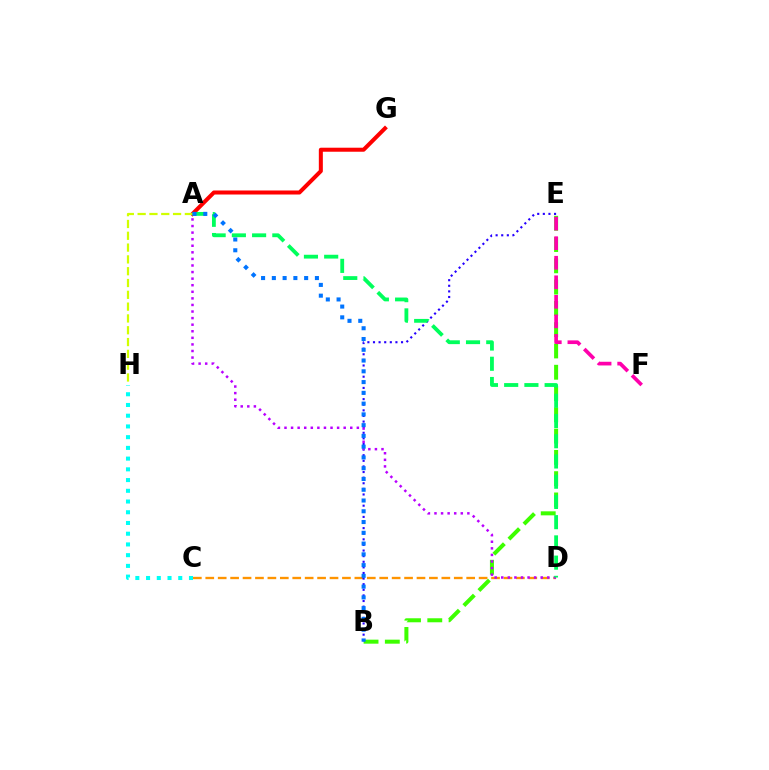{('B', 'E'): [{'color': '#3dff00', 'line_style': 'dashed', 'thickness': 2.89}, {'color': '#2500ff', 'line_style': 'dotted', 'thickness': 1.52}], ('C', 'D'): [{'color': '#ff9400', 'line_style': 'dashed', 'thickness': 1.69}], ('E', 'F'): [{'color': '#ff00ac', 'line_style': 'dashed', 'thickness': 2.66}], ('A', 'G'): [{'color': '#ff0000', 'line_style': 'solid', 'thickness': 2.9}], ('A', 'H'): [{'color': '#d1ff00', 'line_style': 'dashed', 'thickness': 1.6}], ('A', 'D'): [{'color': '#b900ff', 'line_style': 'dotted', 'thickness': 1.79}, {'color': '#00ff5c', 'line_style': 'dashed', 'thickness': 2.75}], ('A', 'B'): [{'color': '#0074ff', 'line_style': 'dotted', 'thickness': 2.93}], ('C', 'H'): [{'color': '#00fff6', 'line_style': 'dotted', 'thickness': 2.91}]}